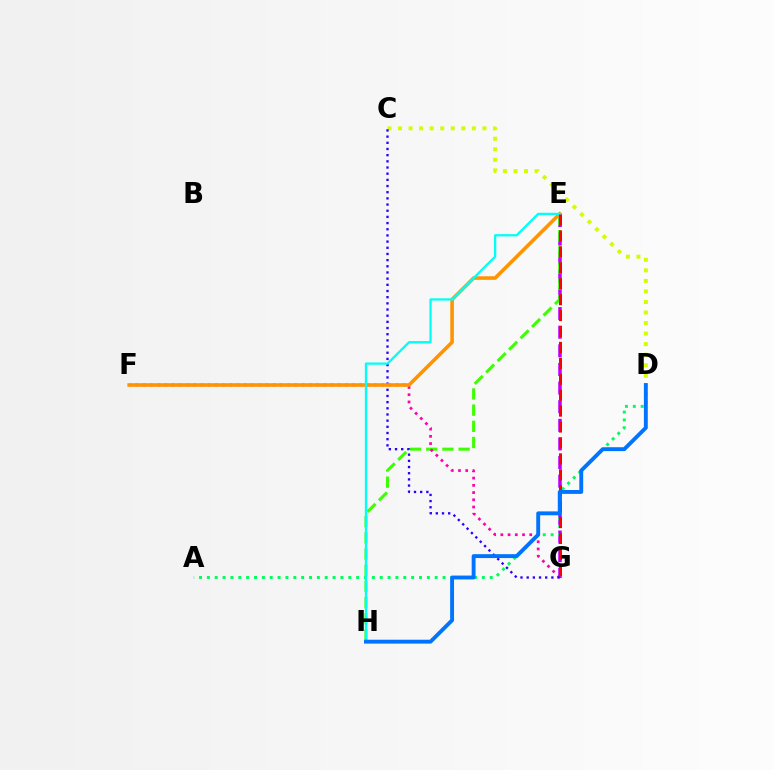{('E', 'G'): [{'color': '#b900ff', 'line_style': 'dashed', 'thickness': 2.53}, {'color': '#ff0000', 'line_style': 'dashed', 'thickness': 2.16}], ('E', 'H'): [{'color': '#3dff00', 'line_style': 'dashed', 'thickness': 2.2}, {'color': '#00fff6', 'line_style': 'solid', 'thickness': 1.64}], ('F', 'G'): [{'color': '#ff00ac', 'line_style': 'dotted', 'thickness': 1.96}], ('C', 'D'): [{'color': '#d1ff00', 'line_style': 'dotted', 'thickness': 2.87}], ('C', 'G'): [{'color': '#2500ff', 'line_style': 'dotted', 'thickness': 1.68}], ('E', 'F'): [{'color': '#ff9400', 'line_style': 'solid', 'thickness': 2.58}], ('A', 'D'): [{'color': '#00ff5c', 'line_style': 'dotted', 'thickness': 2.13}], ('D', 'H'): [{'color': '#0074ff', 'line_style': 'solid', 'thickness': 2.8}]}